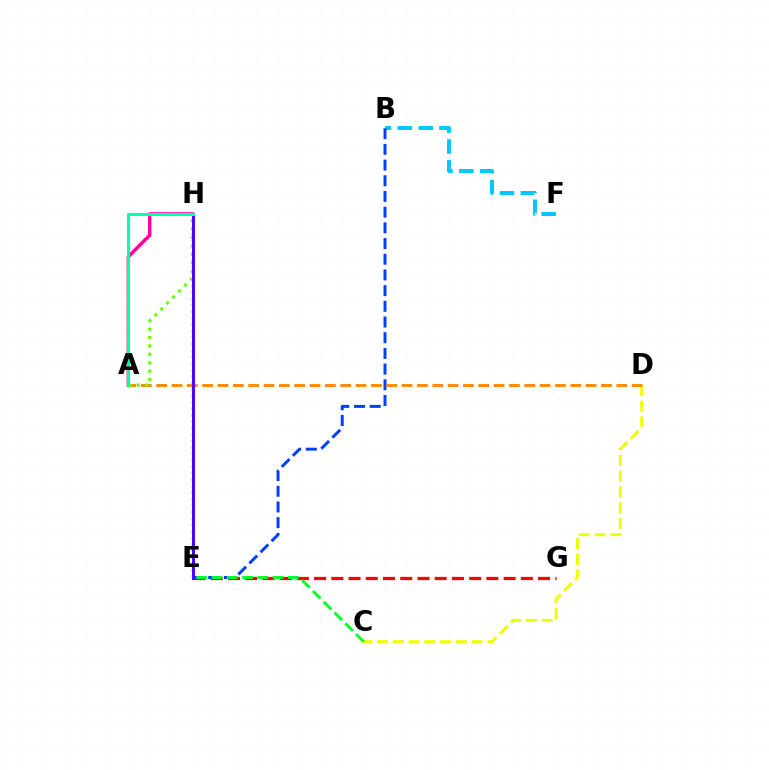{('A', 'H'): [{'color': '#ff00a0', 'line_style': 'solid', 'thickness': 2.48}, {'color': '#66ff00', 'line_style': 'dotted', 'thickness': 2.28}, {'color': '#00ffaf', 'line_style': 'solid', 'thickness': 2.22}], ('B', 'F'): [{'color': '#00c7ff', 'line_style': 'dashed', 'thickness': 2.84}], ('E', 'G'): [{'color': '#ff0000', 'line_style': 'dashed', 'thickness': 2.34}], ('E', 'H'): [{'color': '#d600ff', 'line_style': 'dotted', 'thickness': 1.76}, {'color': '#4f00ff', 'line_style': 'solid', 'thickness': 2.14}], ('B', 'E'): [{'color': '#003fff', 'line_style': 'dashed', 'thickness': 2.13}], ('C', 'D'): [{'color': '#eeff00', 'line_style': 'dashed', 'thickness': 2.14}], ('C', 'E'): [{'color': '#00ff27', 'line_style': 'dashed', 'thickness': 2.07}], ('A', 'D'): [{'color': '#ff8800', 'line_style': 'dashed', 'thickness': 2.08}]}